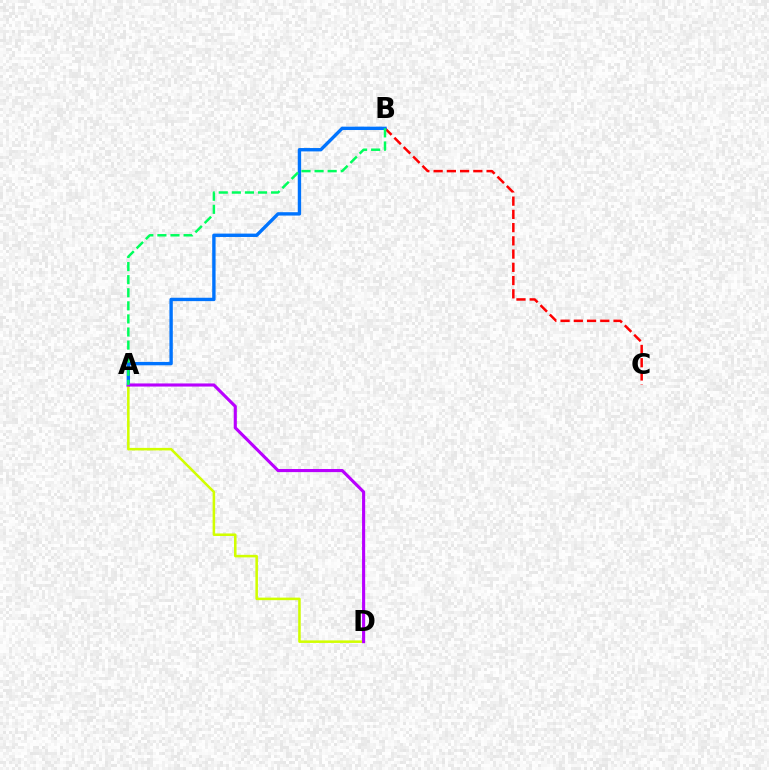{('B', 'C'): [{'color': '#ff0000', 'line_style': 'dashed', 'thickness': 1.8}], ('A', 'B'): [{'color': '#0074ff', 'line_style': 'solid', 'thickness': 2.43}, {'color': '#00ff5c', 'line_style': 'dashed', 'thickness': 1.78}], ('A', 'D'): [{'color': '#d1ff00', 'line_style': 'solid', 'thickness': 1.83}, {'color': '#b900ff', 'line_style': 'solid', 'thickness': 2.24}]}